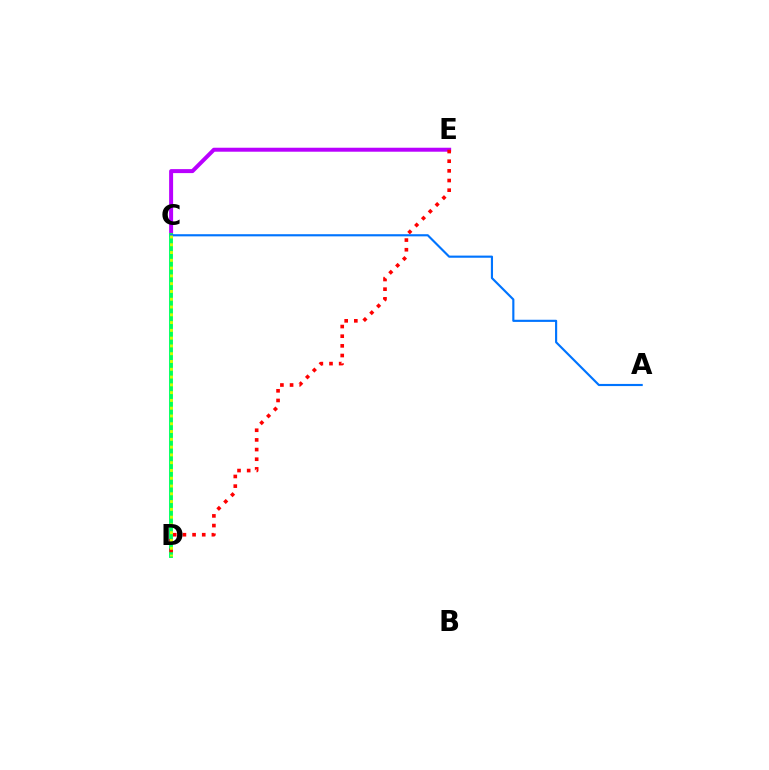{('C', 'E'): [{'color': '#b900ff', 'line_style': 'solid', 'thickness': 2.87}], ('C', 'D'): [{'color': '#00ff5c', 'line_style': 'solid', 'thickness': 2.79}, {'color': '#d1ff00', 'line_style': 'dotted', 'thickness': 2.11}], ('D', 'E'): [{'color': '#ff0000', 'line_style': 'dotted', 'thickness': 2.62}], ('A', 'C'): [{'color': '#0074ff', 'line_style': 'solid', 'thickness': 1.55}]}